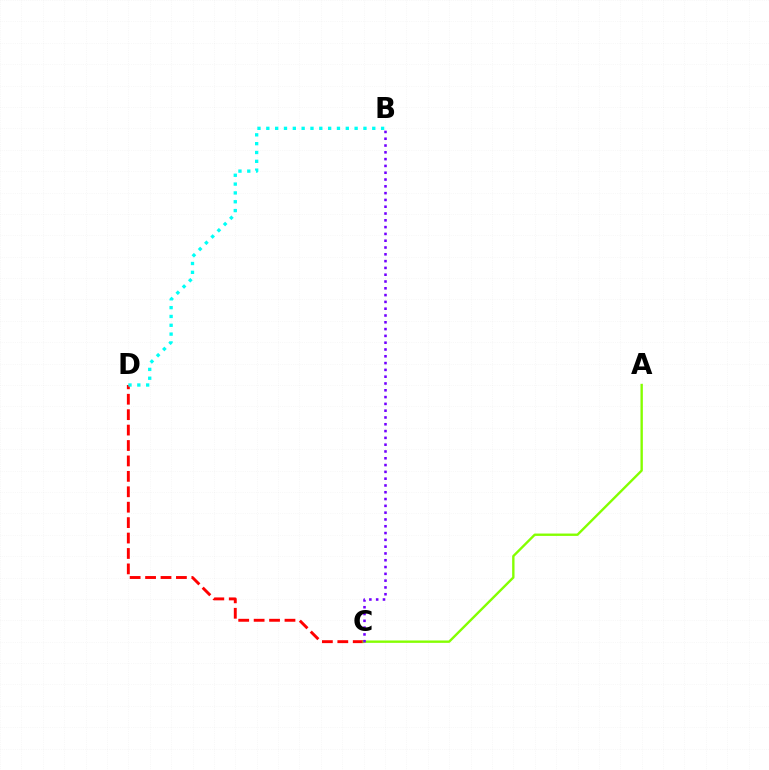{('C', 'D'): [{'color': '#ff0000', 'line_style': 'dashed', 'thickness': 2.1}], ('B', 'D'): [{'color': '#00fff6', 'line_style': 'dotted', 'thickness': 2.4}], ('A', 'C'): [{'color': '#84ff00', 'line_style': 'solid', 'thickness': 1.71}], ('B', 'C'): [{'color': '#7200ff', 'line_style': 'dotted', 'thickness': 1.85}]}